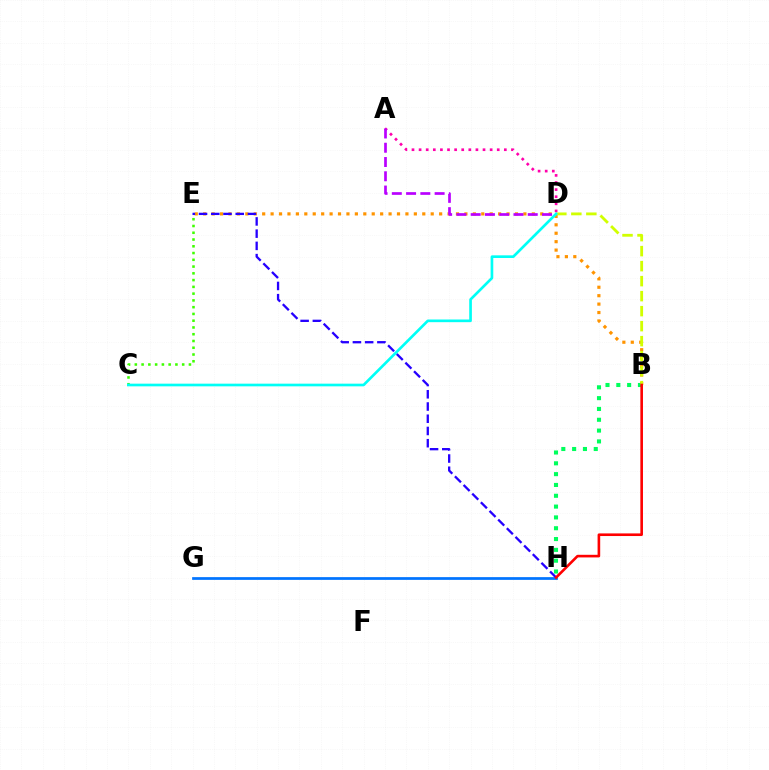{('B', 'E'): [{'color': '#ff9400', 'line_style': 'dotted', 'thickness': 2.29}], ('E', 'H'): [{'color': '#2500ff', 'line_style': 'dashed', 'thickness': 1.66}], ('A', 'D'): [{'color': '#ff00ac', 'line_style': 'dotted', 'thickness': 1.93}, {'color': '#b900ff', 'line_style': 'dashed', 'thickness': 1.94}], ('G', 'H'): [{'color': '#0074ff', 'line_style': 'solid', 'thickness': 1.96}], ('B', 'H'): [{'color': '#00ff5c', 'line_style': 'dotted', 'thickness': 2.94}, {'color': '#ff0000', 'line_style': 'solid', 'thickness': 1.89}], ('B', 'D'): [{'color': '#d1ff00', 'line_style': 'dashed', 'thickness': 2.04}], ('C', 'E'): [{'color': '#3dff00', 'line_style': 'dotted', 'thickness': 1.84}], ('C', 'D'): [{'color': '#00fff6', 'line_style': 'solid', 'thickness': 1.92}]}